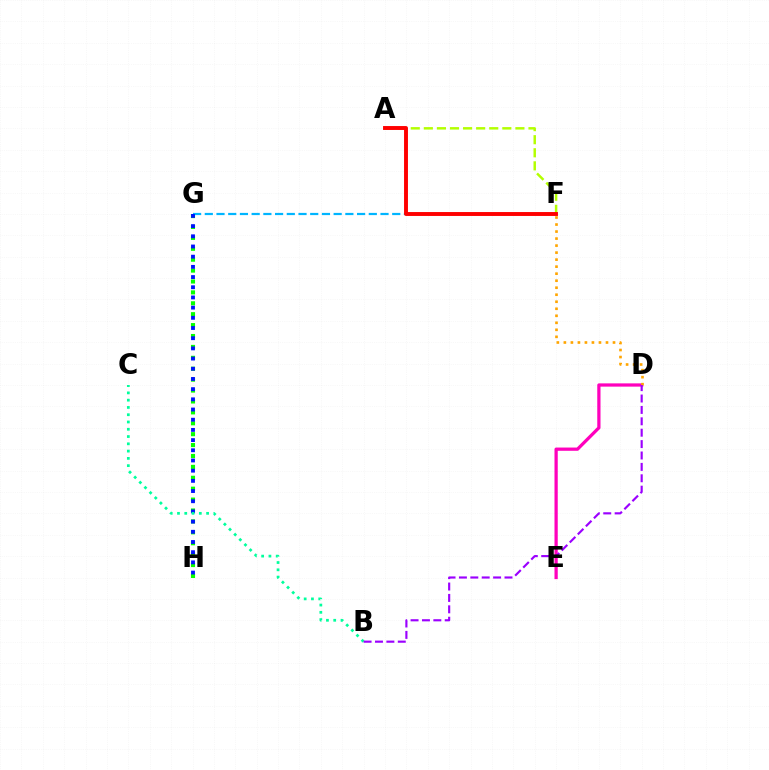{('D', 'E'): [{'color': '#ff00bd', 'line_style': 'solid', 'thickness': 2.34}], ('A', 'F'): [{'color': '#b3ff00', 'line_style': 'dashed', 'thickness': 1.78}, {'color': '#ff0000', 'line_style': 'solid', 'thickness': 2.81}], ('G', 'H'): [{'color': '#08ff00', 'line_style': 'dotted', 'thickness': 2.96}, {'color': '#0010ff', 'line_style': 'dotted', 'thickness': 2.77}], ('F', 'G'): [{'color': '#00b5ff', 'line_style': 'dashed', 'thickness': 1.59}], ('D', 'F'): [{'color': '#ffa500', 'line_style': 'dotted', 'thickness': 1.91}], ('B', 'C'): [{'color': '#00ff9d', 'line_style': 'dotted', 'thickness': 1.98}], ('B', 'D'): [{'color': '#9b00ff', 'line_style': 'dashed', 'thickness': 1.55}]}